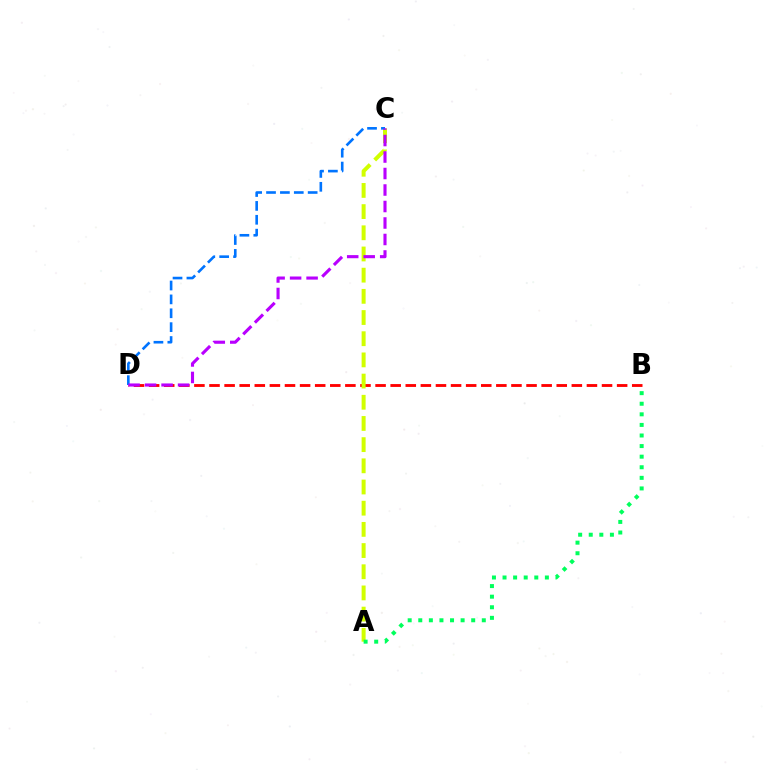{('B', 'D'): [{'color': '#ff0000', 'line_style': 'dashed', 'thickness': 2.05}], ('A', 'C'): [{'color': '#d1ff00', 'line_style': 'dashed', 'thickness': 2.88}], ('A', 'B'): [{'color': '#00ff5c', 'line_style': 'dotted', 'thickness': 2.88}], ('C', 'D'): [{'color': '#0074ff', 'line_style': 'dashed', 'thickness': 1.89}, {'color': '#b900ff', 'line_style': 'dashed', 'thickness': 2.24}]}